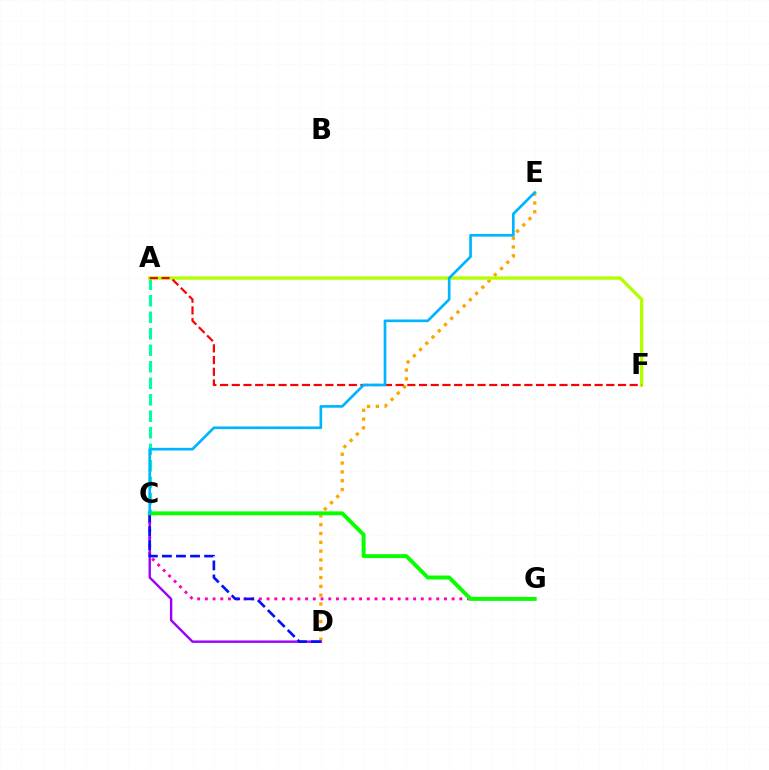{('C', 'G'): [{'color': '#ff00bd', 'line_style': 'dotted', 'thickness': 2.1}, {'color': '#08ff00', 'line_style': 'solid', 'thickness': 2.82}], ('A', 'C'): [{'color': '#00ff9d', 'line_style': 'dashed', 'thickness': 2.24}], ('D', 'E'): [{'color': '#ffa500', 'line_style': 'dotted', 'thickness': 2.39}], ('C', 'D'): [{'color': '#9b00ff', 'line_style': 'solid', 'thickness': 1.72}, {'color': '#0010ff', 'line_style': 'dashed', 'thickness': 1.91}], ('A', 'F'): [{'color': '#b3ff00', 'line_style': 'solid', 'thickness': 2.41}, {'color': '#ff0000', 'line_style': 'dashed', 'thickness': 1.59}], ('C', 'E'): [{'color': '#00b5ff', 'line_style': 'solid', 'thickness': 1.93}]}